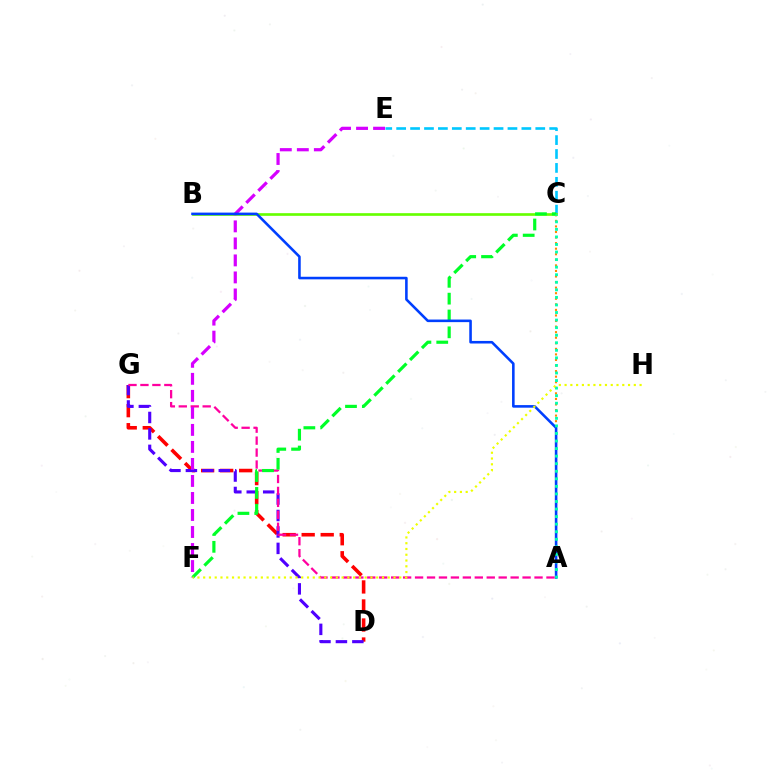{('D', 'G'): [{'color': '#ff0000', 'line_style': 'dashed', 'thickness': 2.58}, {'color': '#4f00ff', 'line_style': 'dashed', 'thickness': 2.23}], ('A', 'C'): [{'color': '#ff8800', 'line_style': 'dotted', 'thickness': 1.51}, {'color': '#00ffaf', 'line_style': 'dotted', 'thickness': 2.05}], ('C', 'E'): [{'color': '#00c7ff', 'line_style': 'dashed', 'thickness': 1.89}], ('A', 'G'): [{'color': '#ff00a0', 'line_style': 'dashed', 'thickness': 1.62}], ('B', 'C'): [{'color': '#66ff00', 'line_style': 'solid', 'thickness': 1.92}], ('C', 'F'): [{'color': '#00ff27', 'line_style': 'dashed', 'thickness': 2.29}], ('E', 'F'): [{'color': '#d600ff', 'line_style': 'dashed', 'thickness': 2.31}], ('A', 'B'): [{'color': '#003fff', 'line_style': 'solid', 'thickness': 1.86}], ('F', 'H'): [{'color': '#eeff00', 'line_style': 'dotted', 'thickness': 1.57}]}